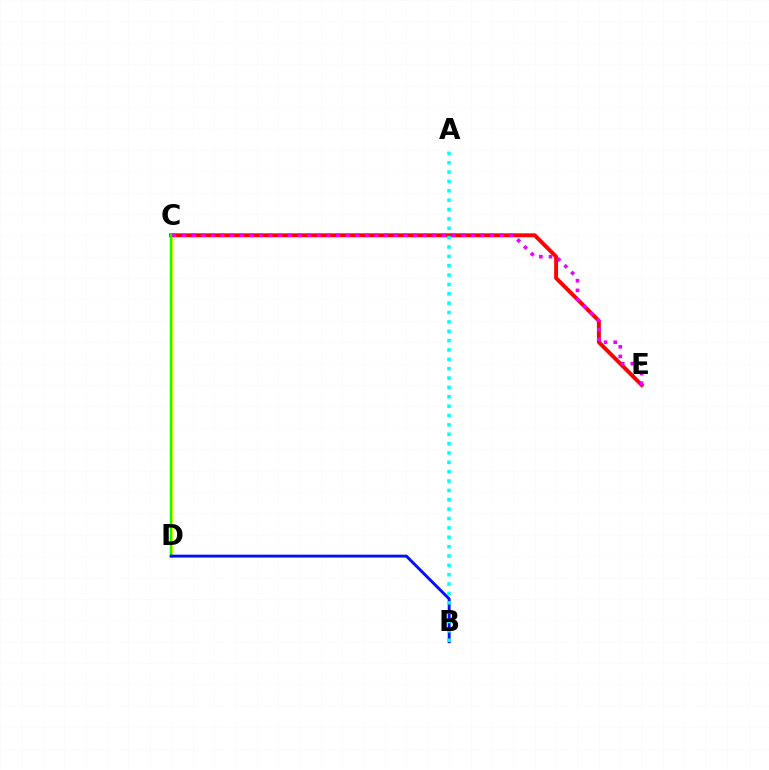{('C', 'D'): [{'color': '#fcf500', 'line_style': 'solid', 'thickness': 2.29}, {'color': '#08ff00', 'line_style': 'solid', 'thickness': 1.69}], ('C', 'E'): [{'color': '#ff0000', 'line_style': 'solid', 'thickness': 2.82}, {'color': '#ee00ff', 'line_style': 'dotted', 'thickness': 2.62}], ('B', 'D'): [{'color': '#0010ff', 'line_style': 'solid', 'thickness': 2.09}], ('A', 'B'): [{'color': '#00fff6', 'line_style': 'dotted', 'thickness': 2.54}]}